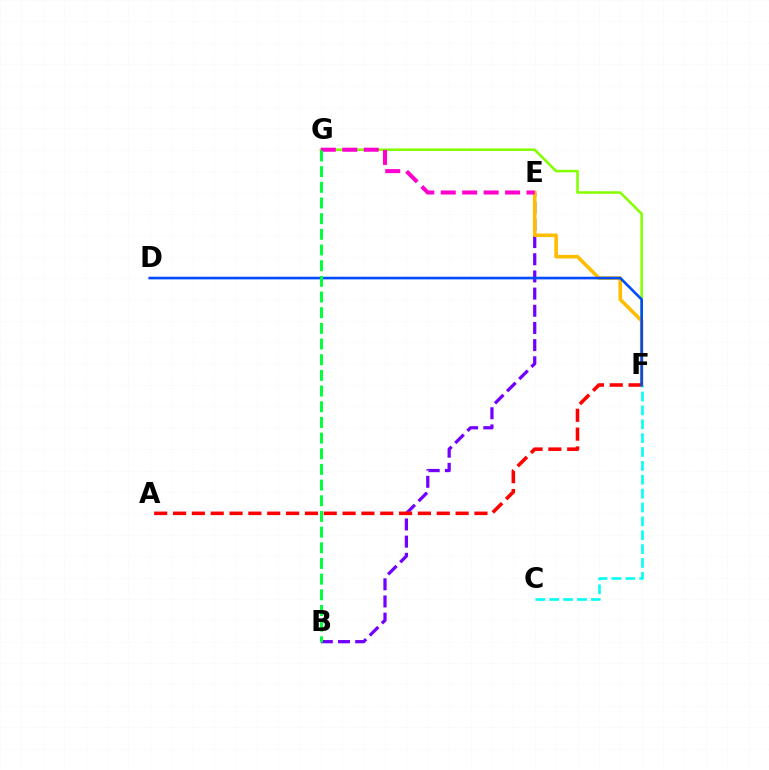{('B', 'E'): [{'color': '#7200ff', 'line_style': 'dashed', 'thickness': 2.33}], ('F', 'G'): [{'color': '#84ff00', 'line_style': 'solid', 'thickness': 1.83}], ('E', 'F'): [{'color': '#ffbd00', 'line_style': 'solid', 'thickness': 2.58}], ('A', 'F'): [{'color': '#ff0000', 'line_style': 'dashed', 'thickness': 2.56}], ('E', 'G'): [{'color': '#ff00cf', 'line_style': 'dashed', 'thickness': 2.91}], ('C', 'F'): [{'color': '#00fff6', 'line_style': 'dashed', 'thickness': 1.88}], ('D', 'F'): [{'color': '#004bff', 'line_style': 'solid', 'thickness': 1.9}], ('B', 'G'): [{'color': '#00ff39', 'line_style': 'dashed', 'thickness': 2.13}]}